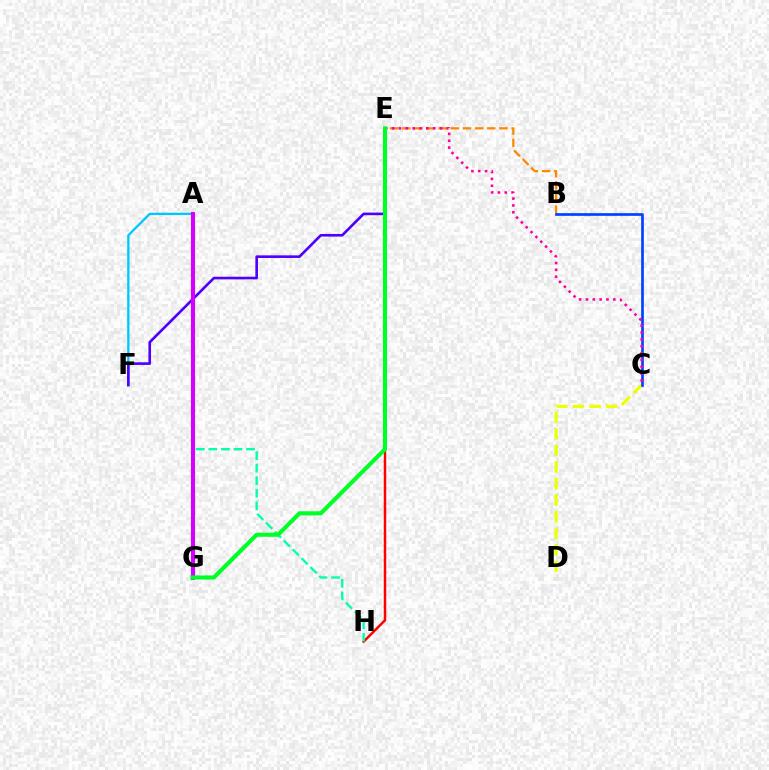{('C', 'D'): [{'color': '#eeff00', 'line_style': 'dashed', 'thickness': 2.25}], ('E', 'H'): [{'color': '#ff0000', 'line_style': 'solid', 'thickness': 1.77}], ('A', 'G'): [{'color': '#66ff00', 'line_style': 'solid', 'thickness': 1.59}, {'color': '#d600ff', 'line_style': 'solid', 'thickness': 2.96}], ('A', 'F'): [{'color': '#00c7ff', 'line_style': 'solid', 'thickness': 1.67}], ('B', 'E'): [{'color': '#ff8800', 'line_style': 'dashed', 'thickness': 1.65}], ('B', 'C'): [{'color': '#003fff', 'line_style': 'solid', 'thickness': 1.92}], ('E', 'F'): [{'color': '#4f00ff', 'line_style': 'solid', 'thickness': 1.9}], ('A', 'H'): [{'color': '#00ffaf', 'line_style': 'dashed', 'thickness': 1.71}], ('C', 'E'): [{'color': '#ff00a0', 'line_style': 'dotted', 'thickness': 1.86}], ('E', 'G'): [{'color': '#00ff27', 'line_style': 'solid', 'thickness': 2.95}]}